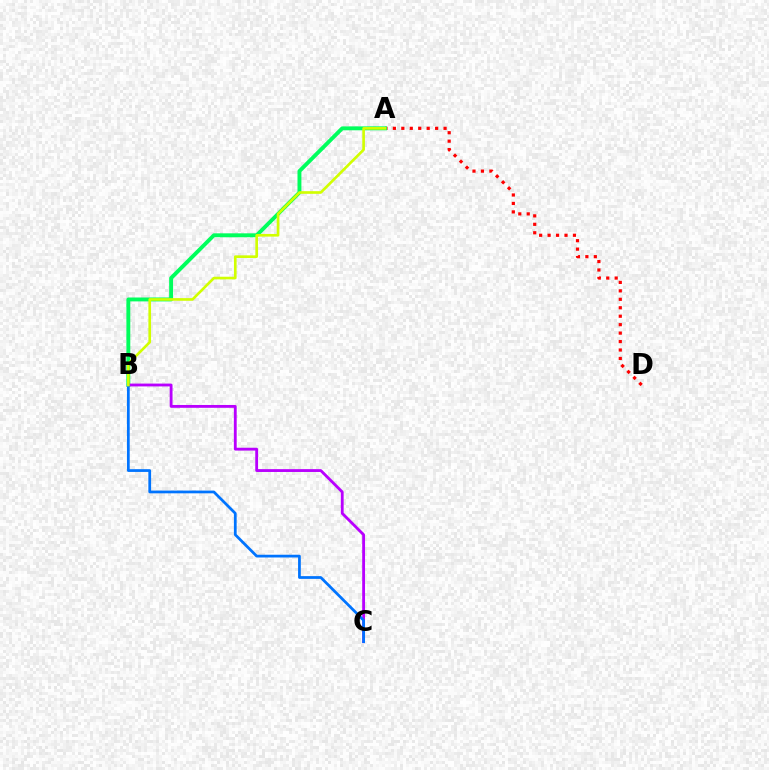{('A', 'D'): [{'color': '#ff0000', 'line_style': 'dotted', 'thickness': 2.3}], ('A', 'B'): [{'color': '#00ff5c', 'line_style': 'solid', 'thickness': 2.81}, {'color': '#d1ff00', 'line_style': 'solid', 'thickness': 1.91}], ('B', 'C'): [{'color': '#b900ff', 'line_style': 'solid', 'thickness': 2.04}, {'color': '#0074ff', 'line_style': 'solid', 'thickness': 1.98}]}